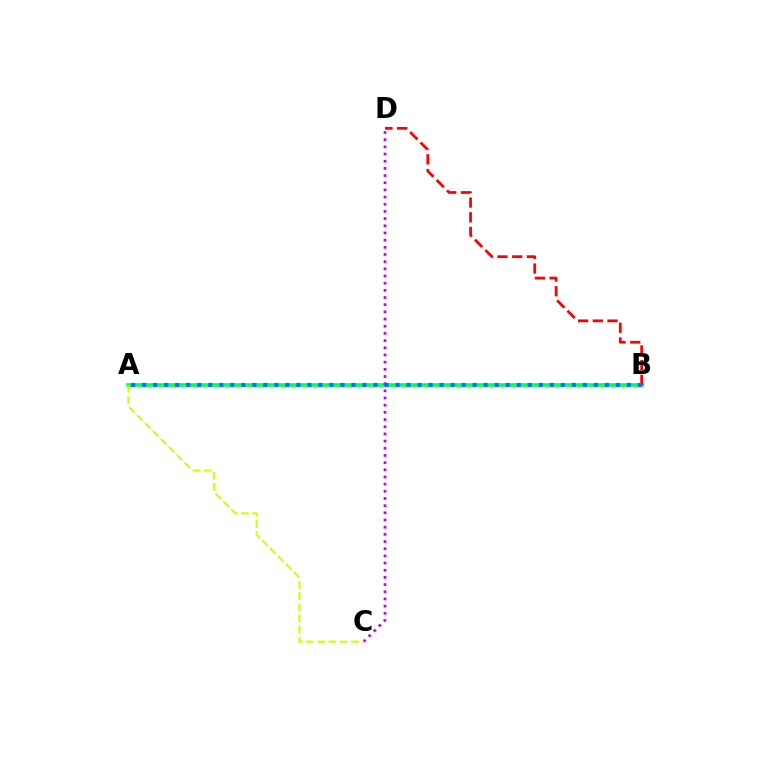{('A', 'B'): [{'color': '#00ff5c', 'line_style': 'solid', 'thickness': 2.63}, {'color': '#0074ff', 'line_style': 'dotted', 'thickness': 2.99}], ('B', 'D'): [{'color': '#ff0000', 'line_style': 'dashed', 'thickness': 2.0}], ('C', 'D'): [{'color': '#b900ff', 'line_style': 'dotted', 'thickness': 1.95}], ('A', 'C'): [{'color': '#d1ff00', 'line_style': 'dashed', 'thickness': 1.52}]}